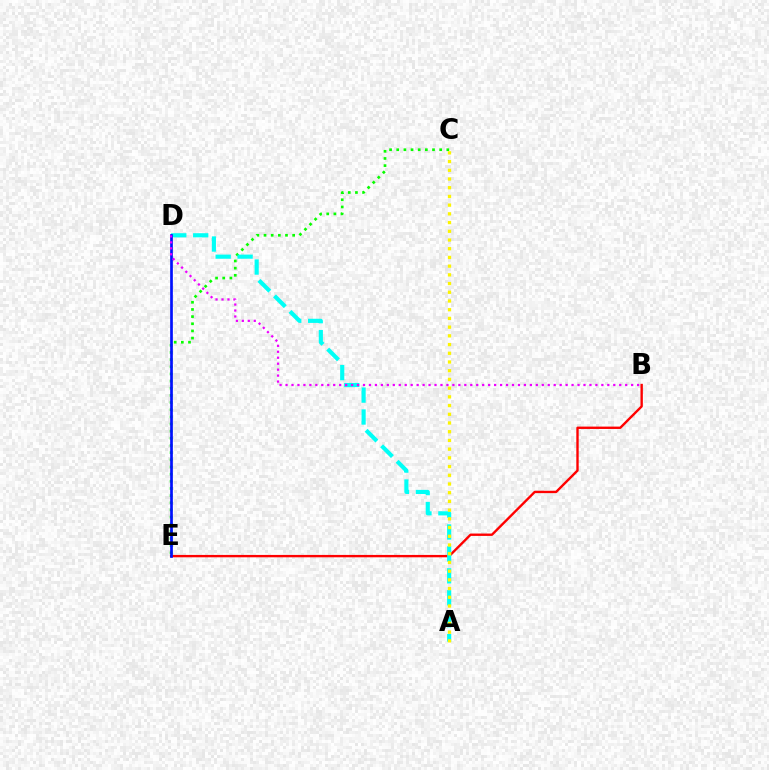{('C', 'E'): [{'color': '#08ff00', 'line_style': 'dotted', 'thickness': 1.94}], ('B', 'E'): [{'color': '#ff0000', 'line_style': 'solid', 'thickness': 1.71}], ('A', 'D'): [{'color': '#00fff6', 'line_style': 'dashed', 'thickness': 2.98}], ('D', 'E'): [{'color': '#0010ff', 'line_style': 'solid', 'thickness': 1.94}], ('A', 'C'): [{'color': '#fcf500', 'line_style': 'dotted', 'thickness': 2.37}], ('B', 'D'): [{'color': '#ee00ff', 'line_style': 'dotted', 'thickness': 1.62}]}